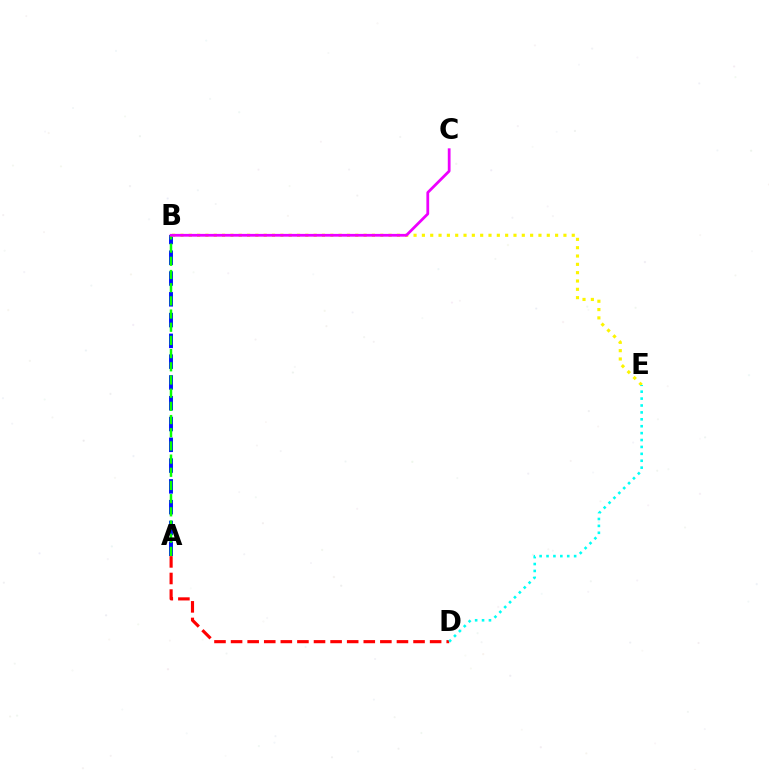{('A', 'B'): [{'color': '#0010ff', 'line_style': 'dashed', 'thickness': 2.82}, {'color': '#08ff00', 'line_style': 'dashed', 'thickness': 1.79}], ('A', 'D'): [{'color': '#ff0000', 'line_style': 'dashed', 'thickness': 2.25}], ('B', 'E'): [{'color': '#fcf500', 'line_style': 'dotted', 'thickness': 2.26}], ('D', 'E'): [{'color': '#00fff6', 'line_style': 'dotted', 'thickness': 1.88}], ('B', 'C'): [{'color': '#ee00ff', 'line_style': 'solid', 'thickness': 1.99}]}